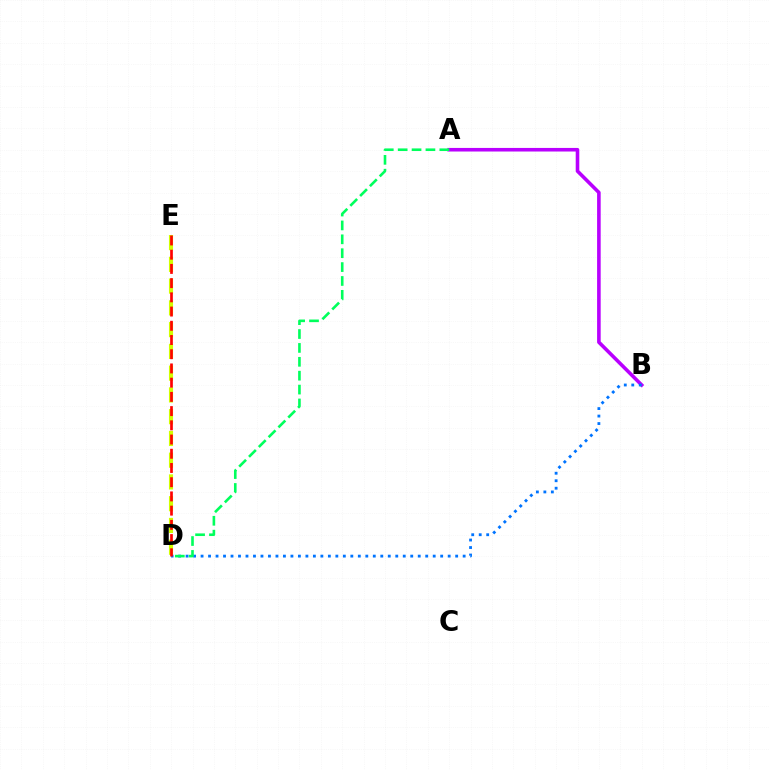{('D', 'E'): [{'color': '#d1ff00', 'line_style': 'dashed', 'thickness': 2.96}, {'color': '#ff0000', 'line_style': 'dashed', 'thickness': 1.93}], ('A', 'B'): [{'color': '#b900ff', 'line_style': 'solid', 'thickness': 2.58}], ('B', 'D'): [{'color': '#0074ff', 'line_style': 'dotted', 'thickness': 2.03}], ('A', 'D'): [{'color': '#00ff5c', 'line_style': 'dashed', 'thickness': 1.89}]}